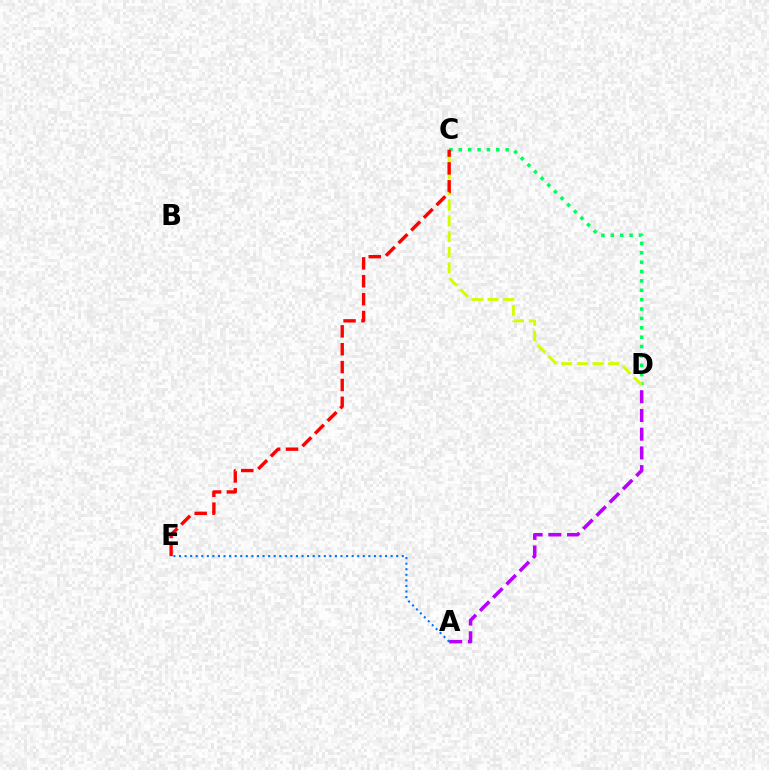{('A', 'E'): [{'color': '#0074ff', 'line_style': 'dotted', 'thickness': 1.51}], ('C', 'D'): [{'color': '#00ff5c', 'line_style': 'dotted', 'thickness': 2.55}, {'color': '#d1ff00', 'line_style': 'dashed', 'thickness': 2.13}], ('C', 'E'): [{'color': '#ff0000', 'line_style': 'dashed', 'thickness': 2.43}], ('A', 'D'): [{'color': '#b900ff', 'line_style': 'dashed', 'thickness': 2.54}]}